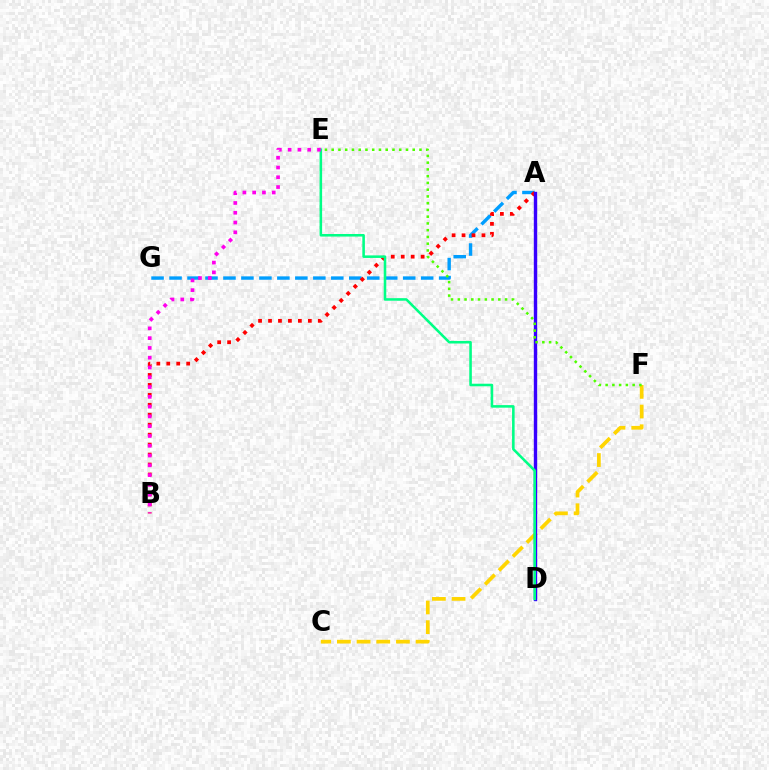{('A', 'G'): [{'color': '#009eff', 'line_style': 'dashed', 'thickness': 2.44}], ('A', 'B'): [{'color': '#ff0000', 'line_style': 'dotted', 'thickness': 2.7}], ('C', 'F'): [{'color': '#ffd500', 'line_style': 'dashed', 'thickness': 2.67}], ('A', 'D'): [{'color': '#3700ff', 'line_style': 'solid', 'thickness': 2.44}], ('D', 'E'): [{'color': '#00ff86', 'line_style': 'solid', 'thickness': 1.85}], ('E', 'F'): [{'color': '#4fff00', 'line_style': 'dotted', 'thickness': 1.83}], ('B', 'E'): [{'color': '#ff00ed', 'line_style': 'dotted', 'thickness': 2.66}]}